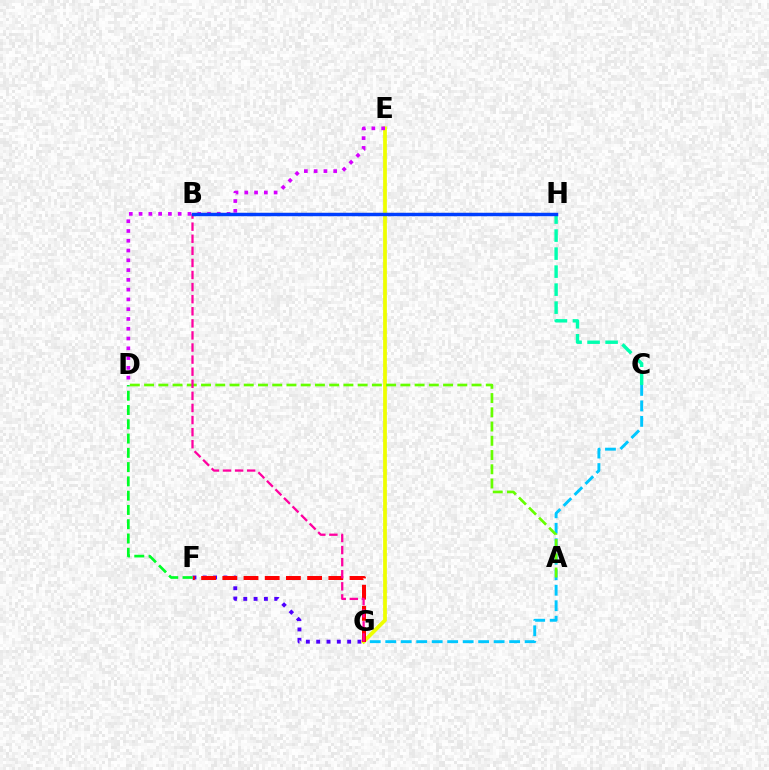{('C', 'G'): [{'color': '#00c7ff', 'line_style': 'dashed', 'thickness': 2.1}], ('F', 'G'): [{'color': '#4f00ff', 'line_style': 'dotted', 'thickness': 2.8}, {'color': '#ff0000', 'line_style': 'dashed', 'thickness': 2.88}], ('E', 'G'): [{'color': '#eeff00', 'line_style': 'solid', 'thickness': 2.7}], ('A', 'D'): [{'color': '#66ff00', 'line_style': 'dashed', 'thickness': 1.93}], ('B', 'H'): [{'color': '#ff8800', 'line_style': 'dashed', 'thickness': 1.53}, {'color': '#003fff', 'line_style': 'solid', 'thickness': 2.48}], ('D', 'E'): [{'color': '#d600ff', 'line_style': 'dotted', 'thickness': 2.66}], ('B', 'G'): [{'color': '#ff00a0', 'line_style': 'dashed', 'thickness': 1.64}], ('D', 'F'): [{'color': '#00ff27', 'line_style': 'dashed', 'thickness': 1.94}], ('C', 'H'): [{'color': '#00ffaf', 'line_style': 'dashed', 'thickness': 2.45}]}